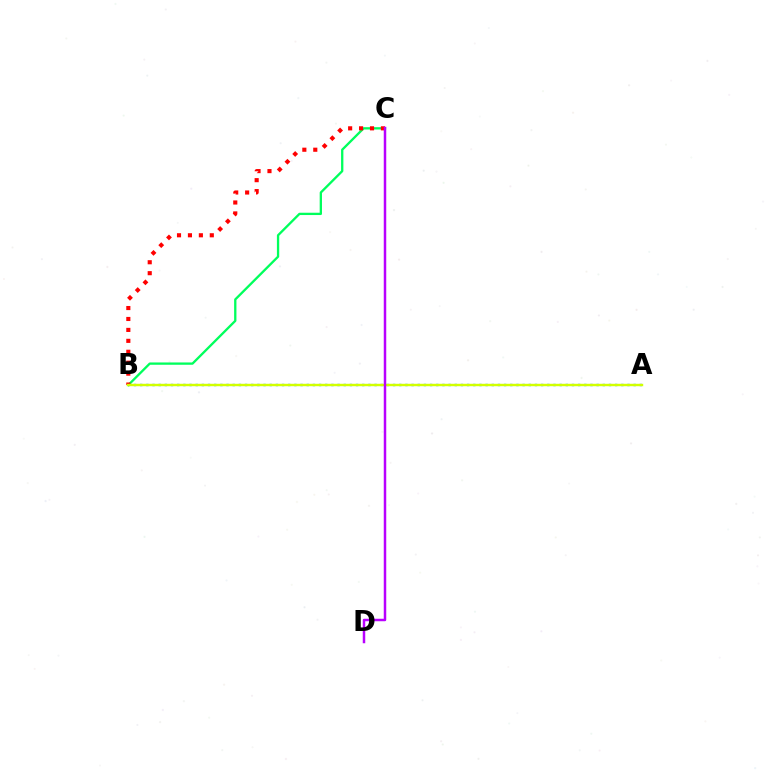{('A', 'B'): [{'color': '#0074ff', 'line_style': 'dotted', 'thickness': 1.68}, {'color': '#d1ff00', 'line_style': 'solid', 'thickness': 1.74}], ('B', 'C'): [{'color': '#00ff5c', 'line_style': 'solid', 'thickness': 1.66}, {'color': '#ff0000', 'line_style': 'dotted', 'thickness': 2.97}], ('C', 'D'): [{'color': '#b900ff', 'line_style': 'solid', 'thickness': 1.79}]}